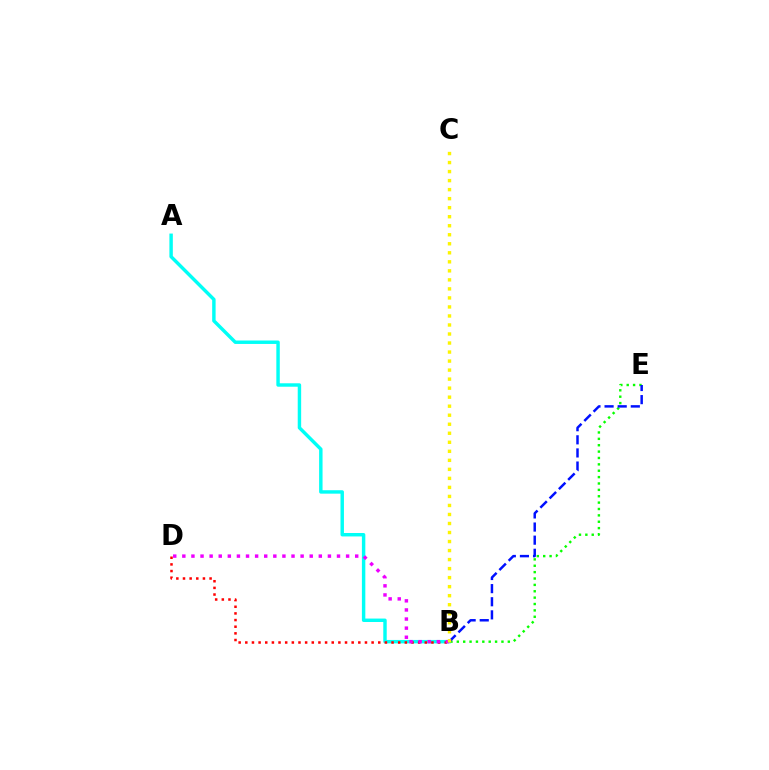{('A', 'B'): [{'color': '#00fff6', 'line_style': 'solid', 'thickness': 2.47}], ('B', 'D'): [{'color': '#ff0000', 'line_style': 'dotted', 'thickness': 1.81}, {'color': '#ee00ff', 'line_style': 'dotted', 'thickness': 2.47}], ('B', 'E'): [{'color': '#08ff00', 'line_style': 'dotted', 'thickness': 1.73}, {'color': '#0010ff', 'line_style': 'dashed', 'thickness': 1.78}], ('B', 'C'): [{'color': '#fcf500', 'line_style': 'dotted', 'thickness': 2.45}]}